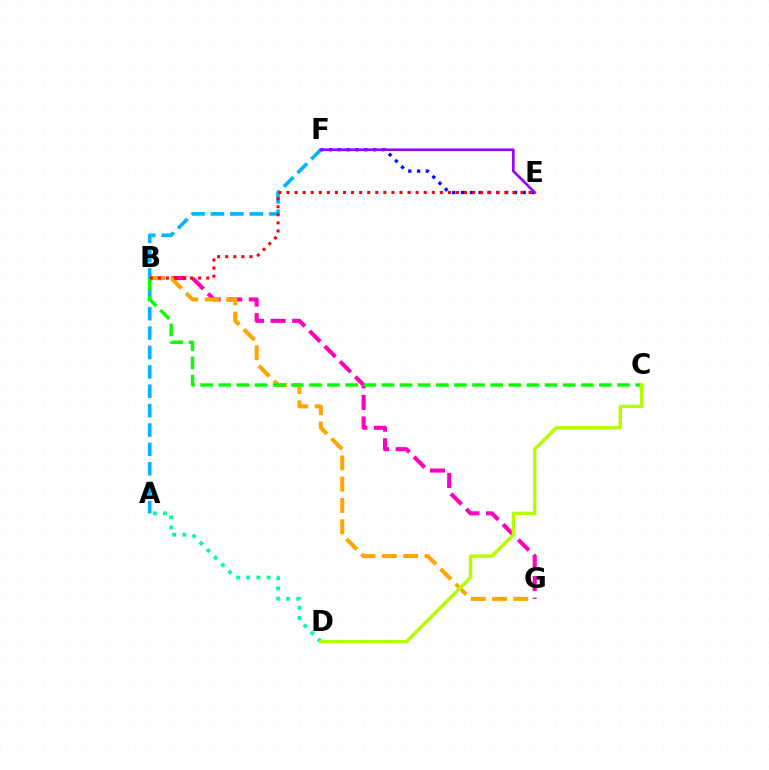{('B', 'G'): [{'color': '#ff00bd', 'line_style': 'dashed', 'thickness': 2.93}, {'color': '#ffa500', 'line_style': 'dashed', 'thickness': 2.9}], ('A', 'F'): [{'color': '#00b5ff', 'line_style': 'dashed', 'thickness': 2.63}], ('B', 'C'): [{'color': '#08ff00', 'line_style': 'dashed', 'thickness': 2.46}], ('E', 'F'): [{'color': '#0010ff', 'line_style': 'dotted', 'thickness': 2.39}, {'color': '#9b00ff', 'line_style': 'solid', 'thickness': 1.89}], ('B', 'E'): [{'color': '#ff0000', 'line_style': 'dotted', 'thickness': 2.19}], ('A', 'D'): [{'color': '#00ff9d', 'line_style': 'dotted', 'thickness': 2.77}], ('C', 'D'): [{'color': '#b3ff00', 'line_style': 'solid', 'thickness': 2.43}]}